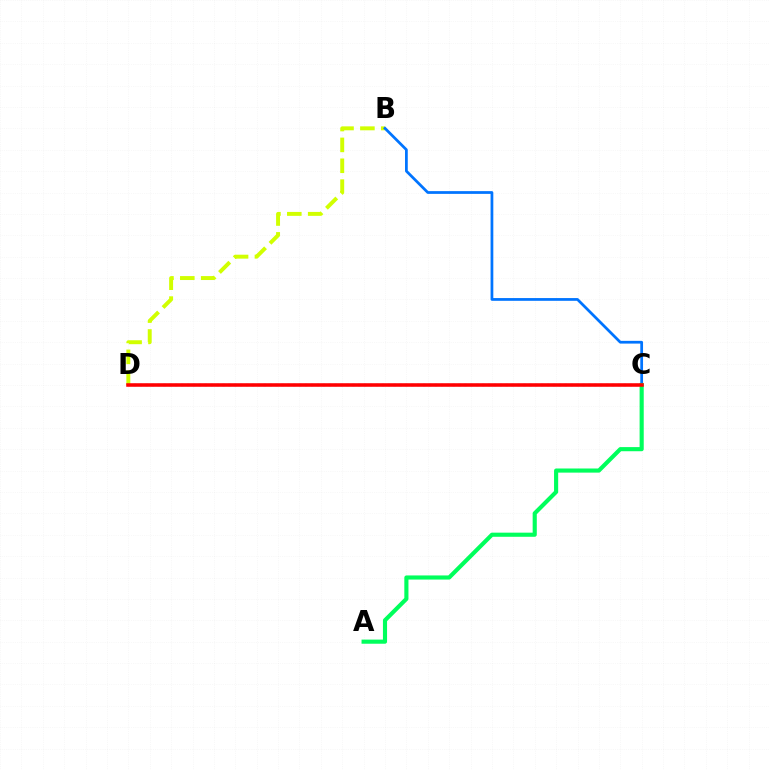{('C', 'D'): [{'color': '#b900ff', 'line_style': 'dotted', 'thickness': 1.6}, {'color': '#ff0000', 'line_style': 'solid', 'thickness': 2.55}], ('B', 'D'): [{'color': '#d1ff00', 'line_style': 'dashed', 'thickness': 2.84}], ('B', 'C'): [{'color': '#0074ff', 'line_style': 'solid', 'thickness': 1.98}], ('A', 'C'): [{'color': '#00ff5c', 'line_style': 'solid', 'thickness': 2.97}]}